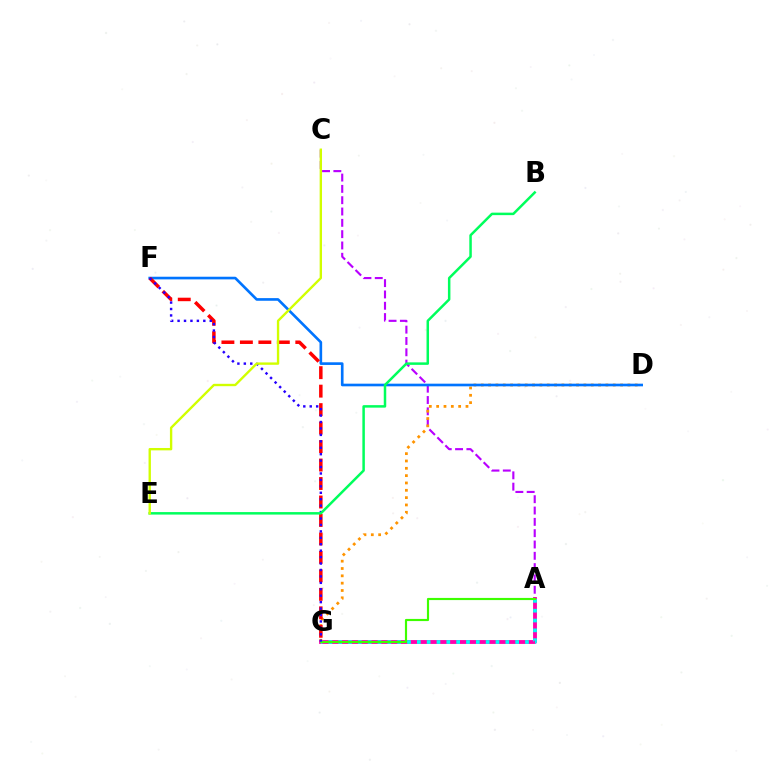{('A', 'C'): [{'color': '#b900ff', 'line_style': 'dashed', 'thickness': 1.54}], ('D', 'G'): [{'color': '#ff9400', 'line_style': 'dotted', 'thickness': 1.99}], ('A', 'G'): [{'color': '#ff00ac', 'line_style': 'solid', 'thickness': 2.77}, {'color': '#00fff6', 'line_style': 'dotted', 'thickness': 2.67}, {'color': '#3dff00', 'line_style': 'solid', 'thickness': 1.55}], ('D', 'F'): [{'color': '#0074ff', 'line_style': 'solid', 'thickness': 1.91}], ('F', 'G'): [{'color': '#ff0000', 'line_style': 'dashed', 'thickness': 2.51}, {'color': '#2500ff', 'line_style': 'dotted', 'thickness': 1.75}], ('B', 'E'): [{'color': '#00ff5c', 'line_style': 'solid', 'thickness': 1.79}], ('C', 'E'): [{'color': '#d1ff00', 'line_style': 'solid', 'thickness': 1.71}]}